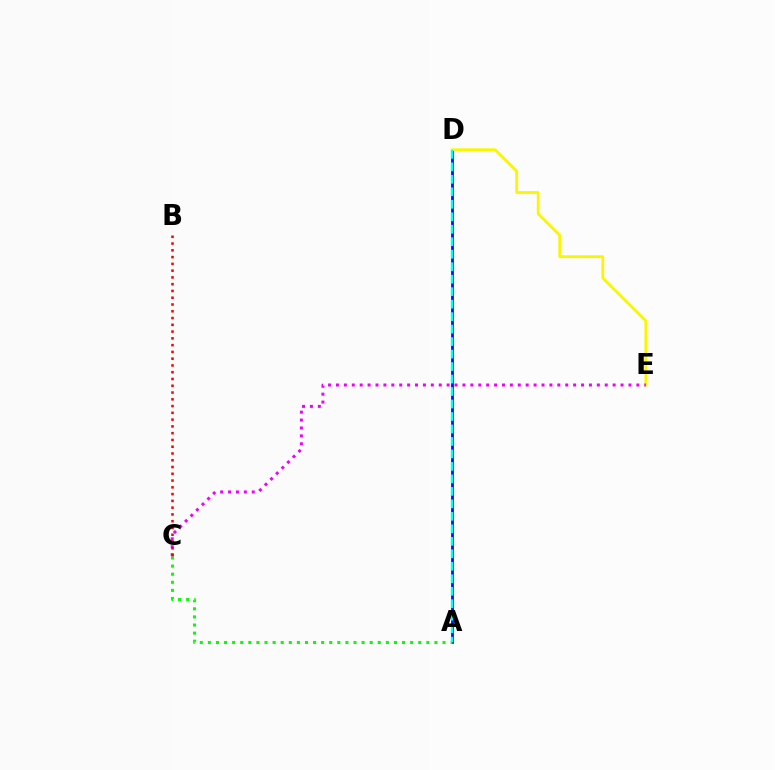{('A', 'D'): [{'color': '#0010ff', 'line_style': 'solid', 'thickness': 2.0}, {'color': '#00fff6', 'line_style': 'dashed', 'thickness': 1.7}], ('D', 'E'): [{'color': '#fcf500', 'line_style': 'solid', 'thickness': 2.01}], ('A', 'C'): [{'color': '#08ff00', 'line_style': 'dotted', 'thickness': 2.2}], ('C', 'E'): [{'color': '#ee00ff', 'line_style': 'dotted', 'thickness': 2.15}], ('B', 'C'): [{'color': '#ff0000', 'line_style': 'dotted', 'thickness': 1.84}]}